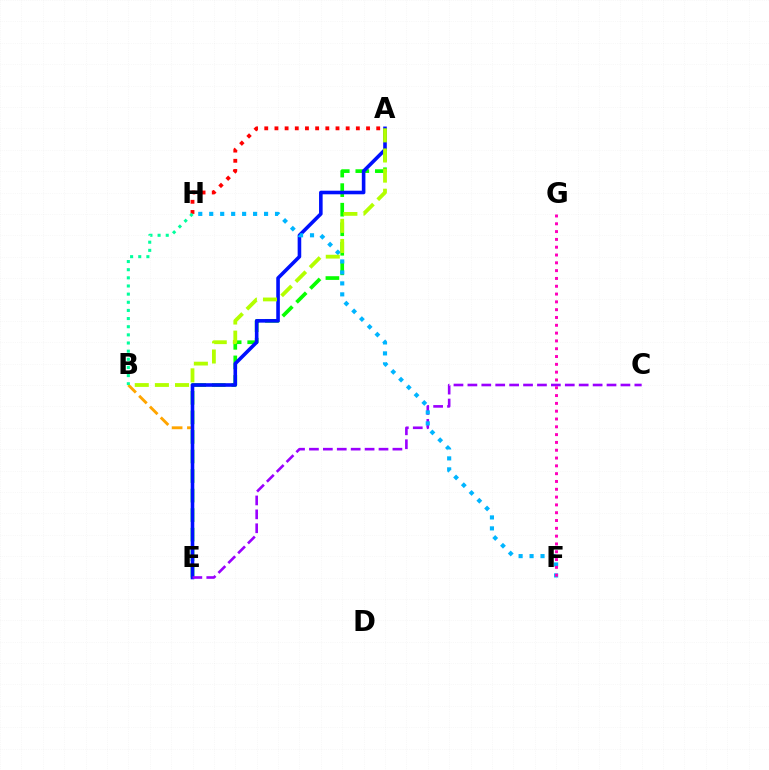{('B', 'E'): [{'color': '#ffa500', 'line_style': 'dashed', 'thickness': 2.08}], ('A', 'E'): [{'color': '#08ff00', 'line_style': 'dashed', 'thickness': 2.66}, {'color': '#0010ff', 'line_style': 'solid', 'thickness': 2.59}], ('C', 'E'): [{'color': '#9b00ff', 'line_style': 'dashed', 'thickness': 1.89}], ('F', 'H'): [{'color': '#00b5ff', 'line_style': 'dotted', 'thickness': 2.98}], ('A', 'B'): [{'color': '#b3ff00', 'line_style': 'dashed', 'thickness': 2.73}], ('A', 'H'): [{'color': '#ff0000', 'line_style': 'dotted', 'thickness': 2.77}], ('B', 'H'): [{'color': '#00ff9d', 'line_style': 'dotted', 'thickness': 2.21}], ('F', 'G'): [{'color': '#ff00bd', 'line_style': 'dotted', 'thickness': 2.12}]}